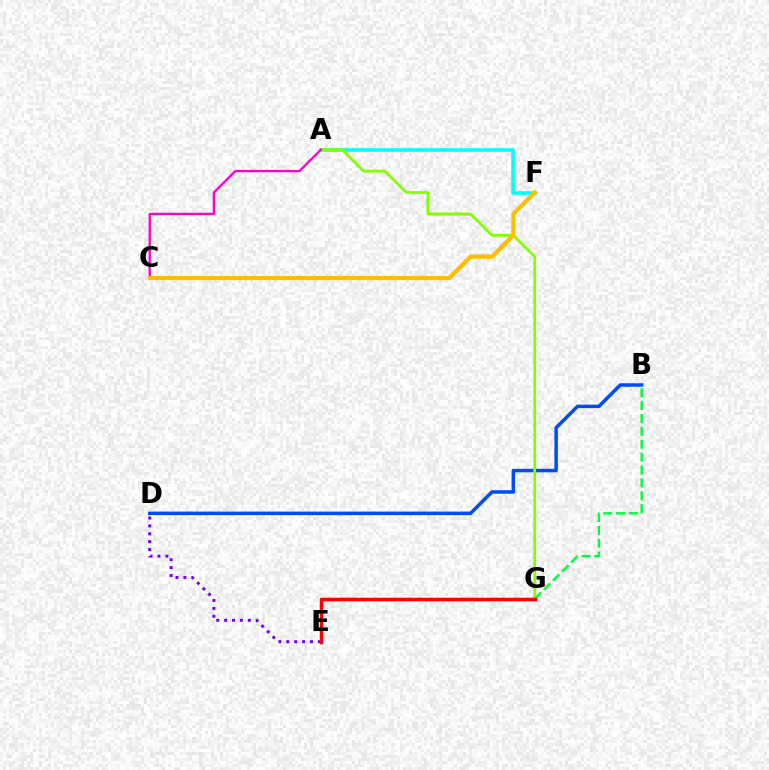{('A', 'F'): [{'color': '#00fff6', 'line_style': 'solid', 'thickness': 2.55}], ('B', 'D'): [{'color': '#004bff', 'line_style': 'solid', 'thickness': 2.51}], ('A', 'G'): [{'color': '#84ff00', 'line_style': 'solid', 'thickness': 1.98}], ('B', 'G'): [{'color': '#00ff39', 'line_style': 'dashed', 'thickness': 1.75}], ('A', 'C'): [{'color': '#ff00cf', 'line_style': 'solid', 'thickness': 1.65}], ('D', 'E'): [{'color': '#7200ff', 'line_style': 'dotted', 'thickness': 2.14}], ('C', 'F'): [{'color': '#ffbd00', 'line_style': 'solid', 'thickness': 3.0}], ('E', 'G'): [{'color': '#ff0000', 'line_style': 'solid', 'thickness': 2.5}]}